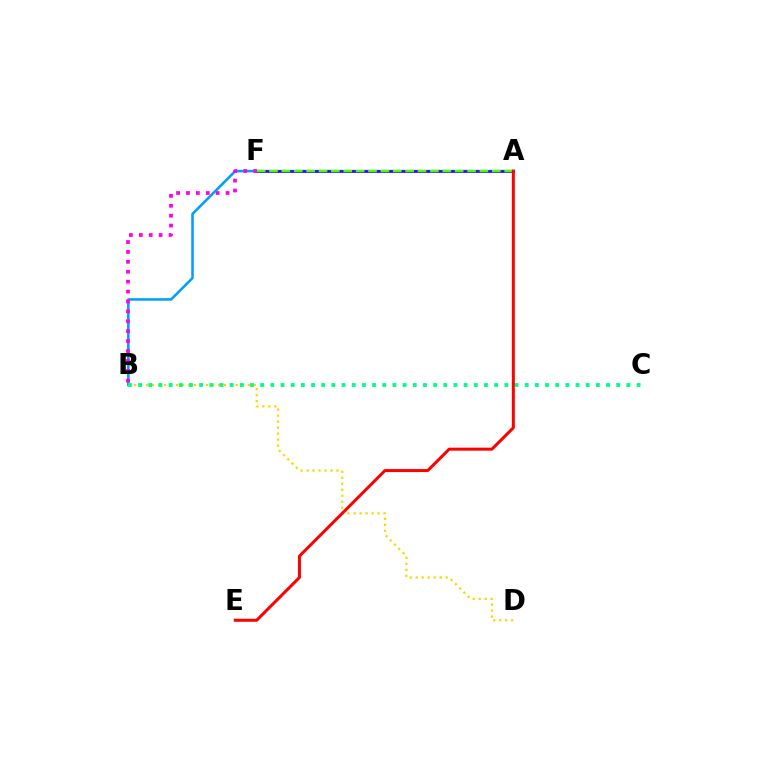{('A', 'B'): [{'color': '#009eff', 'line_style': 'solid', 'thickness': 1.84}], ('A', 'F'): [{'color': '#3700ff', 'line_style': 'solid', 'thickness': 1.9}, {'color': '#4fff00', 'line_style': 'dashed', 'thickness': 1.68}], ('B', 'D'): [{'color': '#ffd500', 'line_style': 'dotted', 'thickness': 1.63}], ('B', 'F'): [{'color': '#ff00ed', 'line_style': 'dotted', 'thickness': 2.69}], ('B', 'C'): [{'color': '#00ff86', 'line_style': 'dotted', 'thickness': 2.76}], ('A', 'E'): [{'color': '#ff0000', 'line_style': 'solid', 'thickness': 2.17}]}